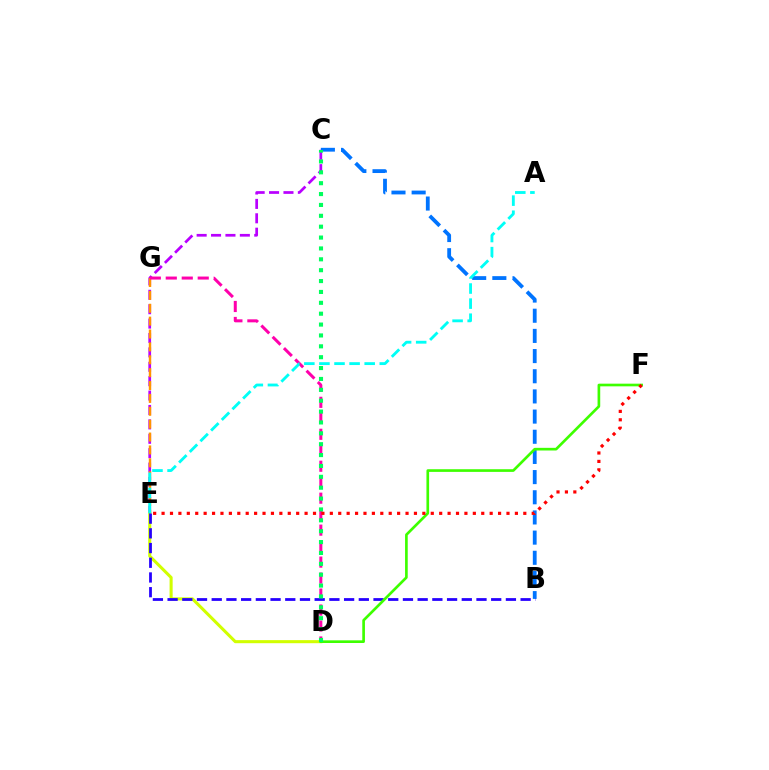{('C', 'E'): [{'color': '#b900ff', 'line_style': 'dashed', 'thickness': 1.96}], ('B', 'C'): [{'color': '#0074ff', 'line_style': 'dashed', 'thickness': 2.74}], ('E', 'G'): [{'color': '#ff9400', 'line_style': 'dashed', 'thickness': 1.75}], ('D', 'G'): [{'color': '#ff00ac', 'line_style': 'dashed', 'thickness': 2.17}], ('D', 'E'): [{'color': '#d1ff00', 'line_style': 'solid', 'thickness': 2.21}], ('A', 'E'): [{'color': '#00fff6', 'line_style': 'dashed', 'thickness': 2.05}], ('B', 'E'): [{'color': '#2500ff', 'line_style': 'dashed', 'thickness': 2.0}], ('D', 'F'): [{'color': '#3dff00', 'line_style': 'solid', 'thickness': 1.92}], ('C', 'D'): [{'color': '#00ff5c', 'line_style': 'dotted', 'thickness': 2.95}], ('E', 'F'): [{'color': '#ff0000', 'line_style': 'dotted', 'thickness': 2.29}]}